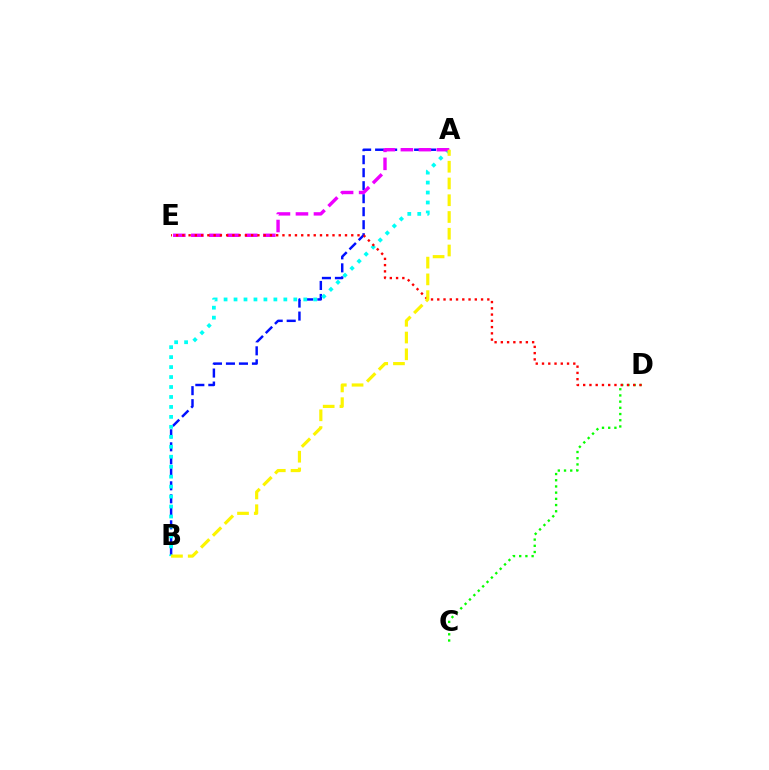{('A', 'B'): [{'color': '#0010ff', 'line_style': 'dashed', 'thickness': 1.77}, {'color': '#00fff6', 'line_style': 'dotted', 'thickness': 2.71}, {'color': '#fcf500', 'line_style': 'dashed', 'thickness': 2.28}], ('C', 'D'): [{'color': '#08ff00', 'line_style': 'dotted', 'thickness': 1.69}], ('A', 'E'): [{'color': '#ee00ff', 'line_style': 'dashed', 'thickness': 2.45}], ('D', 'E'): [{'color': '#ff0000', 'line_style': 'dotted', 'thickness': 1.7}]}